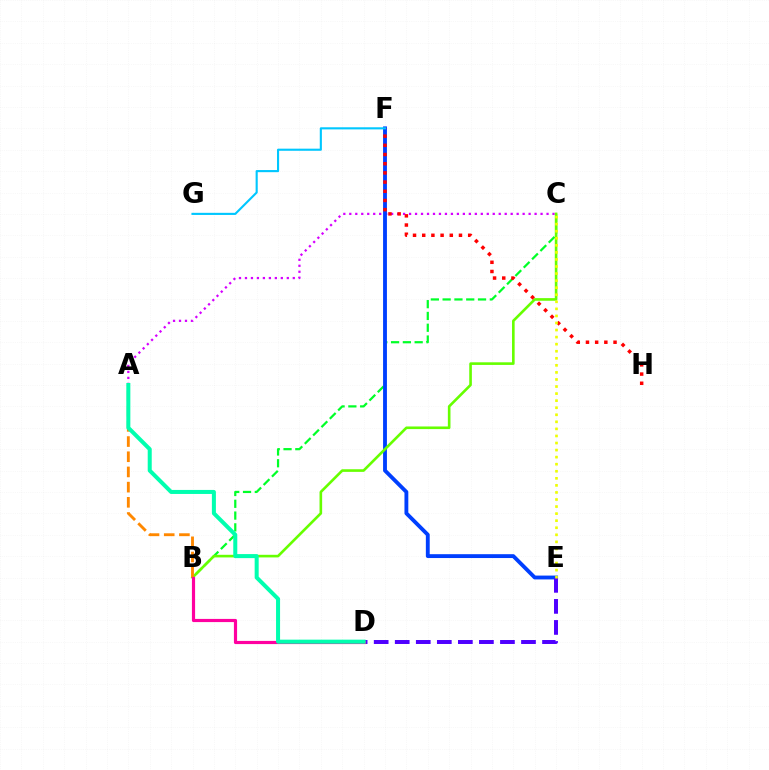{('B', 'C'): [{'color': '#00ff27', 'line_style': 'dashed', 'thickness': 1.6}, {'color': '#66ff00', 'line_style': 'solid', 'thickness': 1.89}], ('A', 'C'): [{'color': '#d600ff', 'line_style': 'dotted', 'thickness': 1.62}], ('E', 'F'): [{'color': '#003fff', 'line_style': 'solid', 'thickness': 2.78}], ('A', 'B'): [{'color': '#ff8800', 'line_style': 'dashed', 'thickness': 2.06}], ('D', 'E'): [{'color': '#4f00ff', 'line_style': 'dashed', 'thickness': 2.86}], ('F', 'H'): [{'color': '#ff0000', 'line_style': 'dotted', 'thickness': 2.5}], ('B', 'D'): [{'color': '#ff00a0', 'line_style': 'solid', 'thickness': 2.28}], ('F', 'G'): [{'color': '#00c7ff', 'line_style': 'solid', 'thickness': 1.52}], ('C', 'E'): [{'color': '#eeff00', 'line_style': 'dotted', 'thickness': 1.92}], ('A', 'D'): [{'color': '#00ffaf', 'line_style': 'solid', 'thickness': 2.89}]}